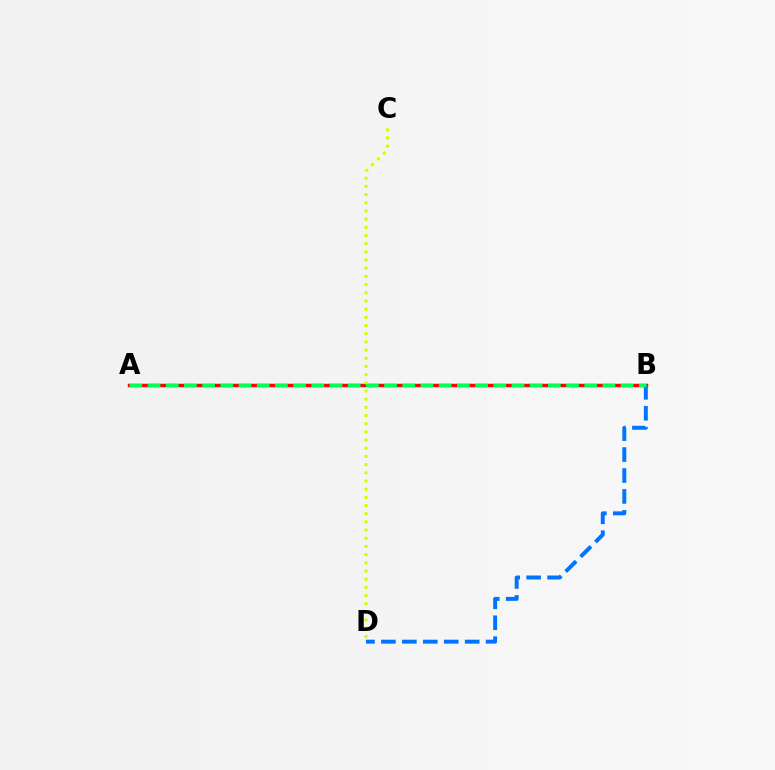{('A', 'B'): [{'color': '#b900ff', 'line_style': 'dotted', 'thickness': 2.01}, {'color': '#ff0000', 'line_style': 'solid', 'thickness': 2.5}, {'color': '#00ff5c', 'line_style': 'dashed', 'thickness': 2.47}], ('B', 'D'): [{'color': '#0074ff', 'line_style': 'dashed', 'thickness': 2.84}], ('C', 'D'): [{'color': '#d1ff00', 'line_style': 'dotted', 'thickness': 2.22}]}